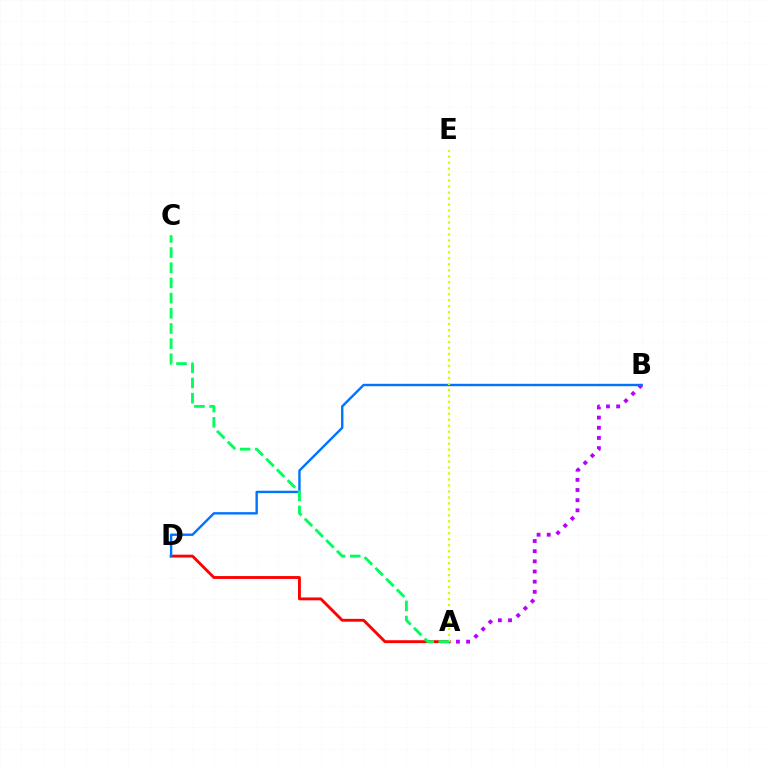{('A', 'D'): [{'color': '#ff0000', 'line_style': 'solid', 'thickness': 2.07}], ('A', 'B'): [{'color': '#b900ff', 'line_style': 'dotted', 'thickness': 2.76}], ('B', 'D'): [{'color': '#0074ff', 'line_style': 'solid', 'thickness': 1.73}], ('A', 'E'): [{'color': '#d1ff00', 'line_style': 'dotted', 'thickness': 1.62}], ('A', 'C'): [{'color': '#00ff5c', 'line_style': 'dashed', 'thickness': 2.06}]}